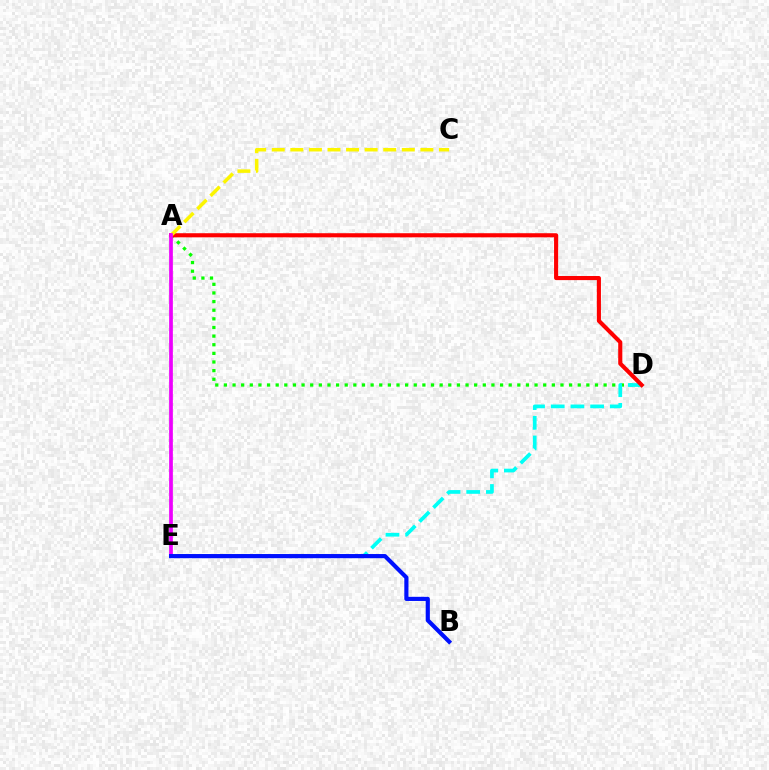{('A', 'D'): [{'color': '#08ff00', 'line_style': 'dotted', 'thickness': 2.34}, {'color': '#ff0000', 'line_style': 'solid', 'thickness': 2.96}], ('D', 'E'): [{'color': '#00fff6', 'line_style': 'dashed', 'thickness': 2.68}], ('A', 'C'): [{'color': '#fcf500', 'line_style': 'dashed', 'thickness': 2.52}], ('A', 'E'): [{'color': '#ee00ff', 'line_style': 'solid', 'thickness': 2.68}], ('B', 'E'): [{'color': '#0010ff', 'line_style': 'solid', 'thickness': 2.99}]}